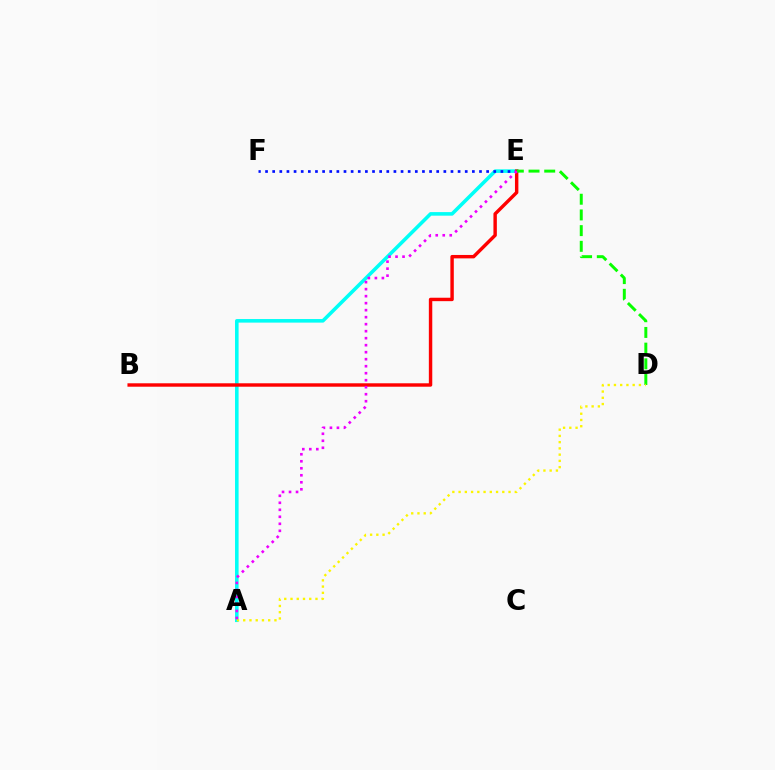{('A', 'E'): [{'color': '#00fff6', 'line_style': 'solid', 'thickness': 2.57}, {'color': '#ee00ff', 'line_style': 'dotted', 'thickness': 1.9}], ('E', 'F'): [{'color': '#0010ff', 'line_style': 'dotted', 'thickness': 1.94}], ('B', 'E'): [{'color': '#ff0000', 'line_style': 'solid', 'thickness': 2.46}], ('D', 'E'): [{'color': '#08ff00', 'line_style': 'dashed', 'thickness': 2.13}], ('A', 'D'): [{'color': '#fcf500', 'line_style': 'dotted', 'thickness': 1.7}]}